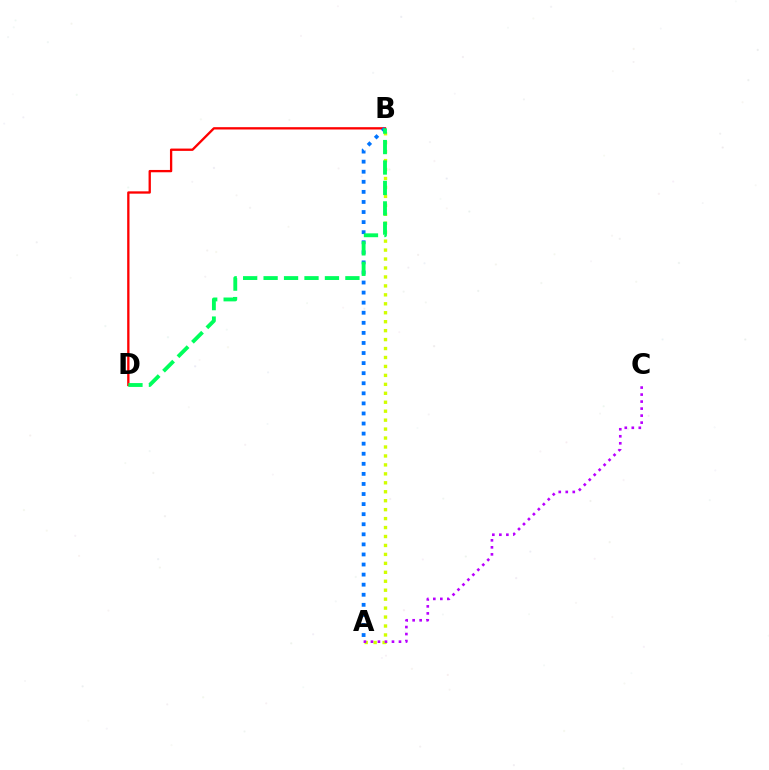{('B', 'D'): [{'color': '#ff0000', 'line_style': 'solid', 'thickness': 1.67}, {'color': '#00ff5c', 'line_style': 'dashed', 'thickness': 2.78}], ('A', 'B'): [{'color': '#d1ff00', 'line_style': 'dotted', 'thickness': 2.43}, {'color': '#0074ff', 'line_style': 'dotted', 'thickness': 2.74}], ('A', 'C'): [{'color': '#b900ff', 'line_style': 'dotted', 'thickness': 1.9}]}